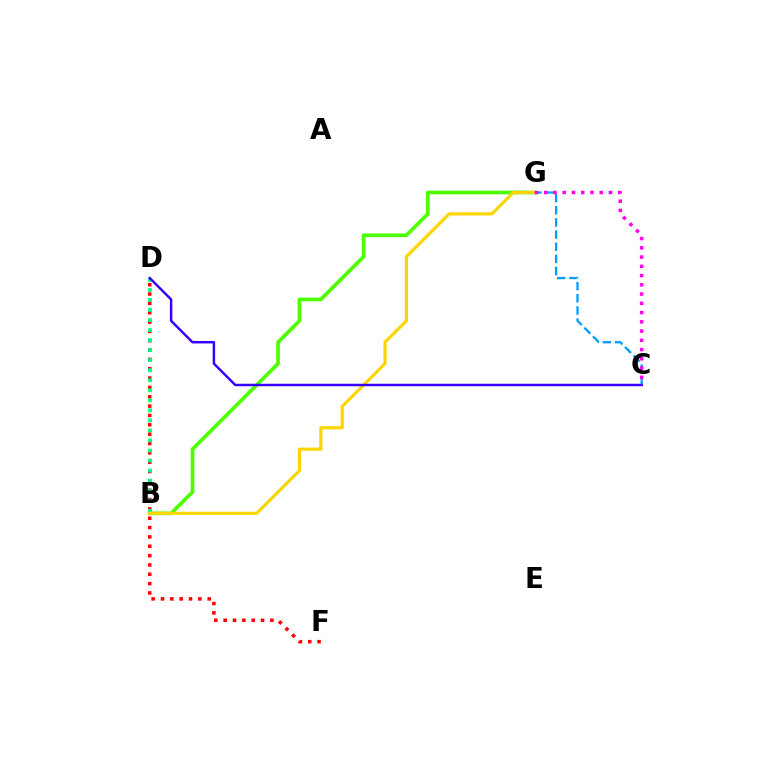{('B', 'G'): [{'color': '#4fff00', 'line_style': 'solid', 'thickness': 2.67}, {'color': '#ffd500', 'line_style': 'solid', 'thickness': 2.26}], ('C', 'G'): [{'color': '#009eff', 'line_style': 'dashed', 'thickness': 1.65}, {'color': '#ff00ed', 'line_style': 'dotted', 'thickness': 2.51}], ('D', 'F'): [{'color': '#ff0000', 'line_style': 'dotted', 'thickness': 2.54}], ('B', 'D'): [{'color': '#00ff86', 'line_style': 'dotted', 'thickness': 2.73}], ('C', 'D'): [{'color': '#3700ff', 'line_style': 'solid', 'thickness': 1.78}]}